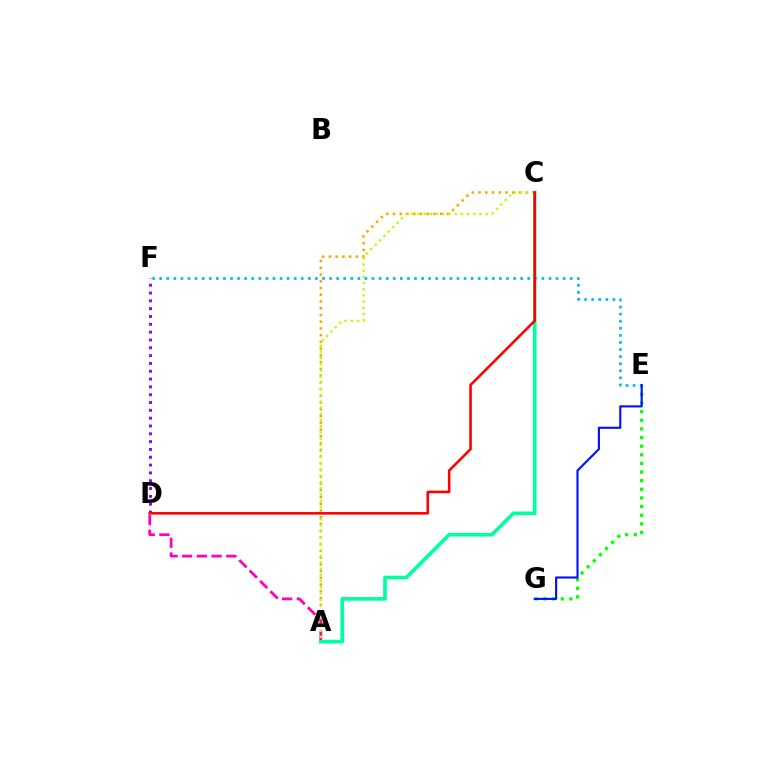{('A', 'C'): [{'color': '#ffa500', 'line_style': 'dotted', 'thickness': 1.83}, {'color': '#b3ff00', 'line_style': 'dotted', 'thickness': 1.68}, {'color': '#00ff9d', 'line_style': 'solid', 'thickness': 2.62}], ('A', 'D'): [{'color': '#ff00bd', 'line_style': 'dashed', 'thickness': 2.0}], ('D', 'F'): [{'color': '#9b00ff', 'line_style': 'dotted', 'thickness': 2.12}], ('E', 'F'): [{'color': '#00b5ff', 'line_style': 'dotted', 'thickness': 1.92}], ('E', 'G'): [{'color': '#08ff00', 'line_style': 'dotted', 'thickness': 2.34}, {'color': '#0010ff', 'line_style': 'solid', 'thickness': 1.52}], ('C', 'D'): [{'color': '#ff0000', 'line_style': 'solid', 'thickness': 1.86}]}